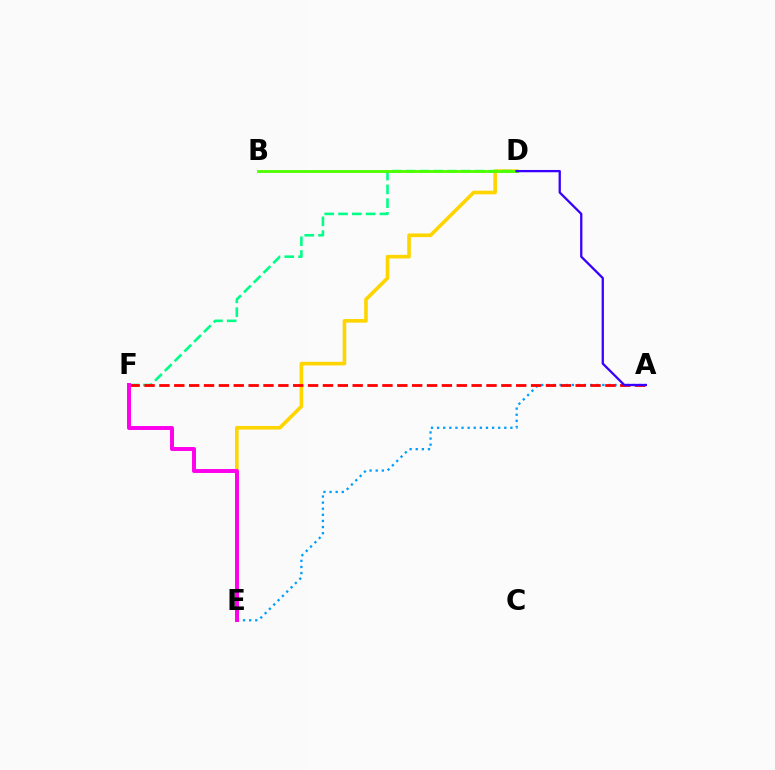{('D', 'E'): [{'color': '#ffd500', 'line_style': 'solid', 'thickness': 2.61}], ('A', 'E'): [{'color': '#009eff', 'line_style': 'dotted', 'thickness': 1.66}], ('D', 'F'): [{'color': '#00ff86', 'line_style': 'dashed', 'thickness': 1.87}], ('A', 'F'): [{'color': '#ff0000', 'line_style': 'dashed', 'thickness': 2.02}], ('B', 'D'): [{'color': '#4fff00', 'line_style': 'solid', 'thickness': 2.04}], ('E', 'F'): [{'color': '#ff00ed', 'line_style': 'solid', 'thickness': 2.85}], ('A', 'D'): [{'color': '#3700ff', 'line_style': 'solid', 'thickness': 1.65}]}